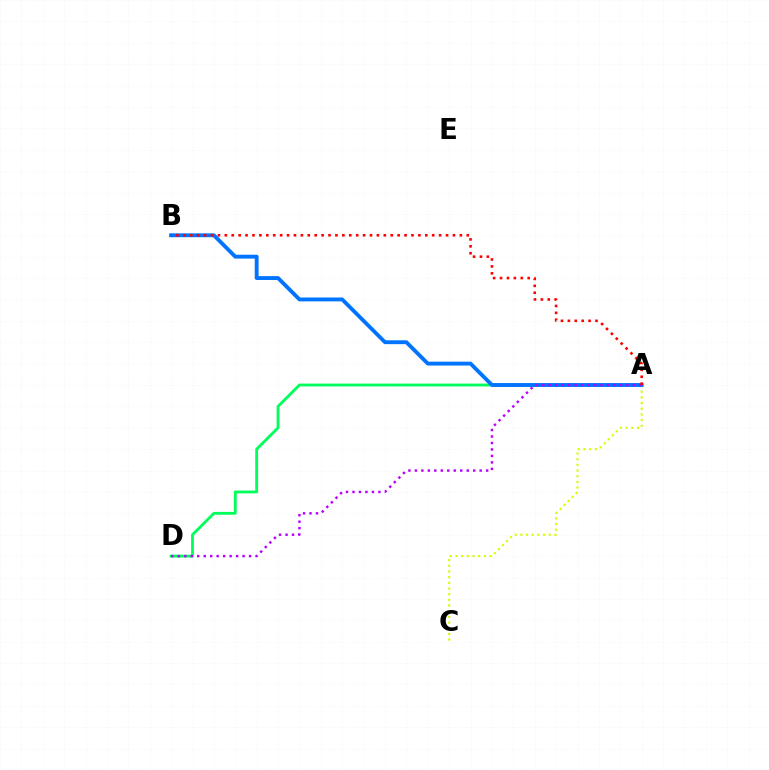{('A', 'C'): [{'color': '#d1ff00', 'line_style': 'dotted', 'thickness': 1.54}], ('A', 'D'): [{'color': '#00ff5c', 'line_style': 'solid', 'thickness': 2.05}, {'color': '#b900ff', 'line_style': 'dotted', 'thickness': 1.76}], ('A', 'B'): [{'color': '#0074ff', 'line_style': 'solid', 'thickness': 2.79}, {'color': '#ff0000', 'line_style': 'dotted', 'thickness': 1.88}]}